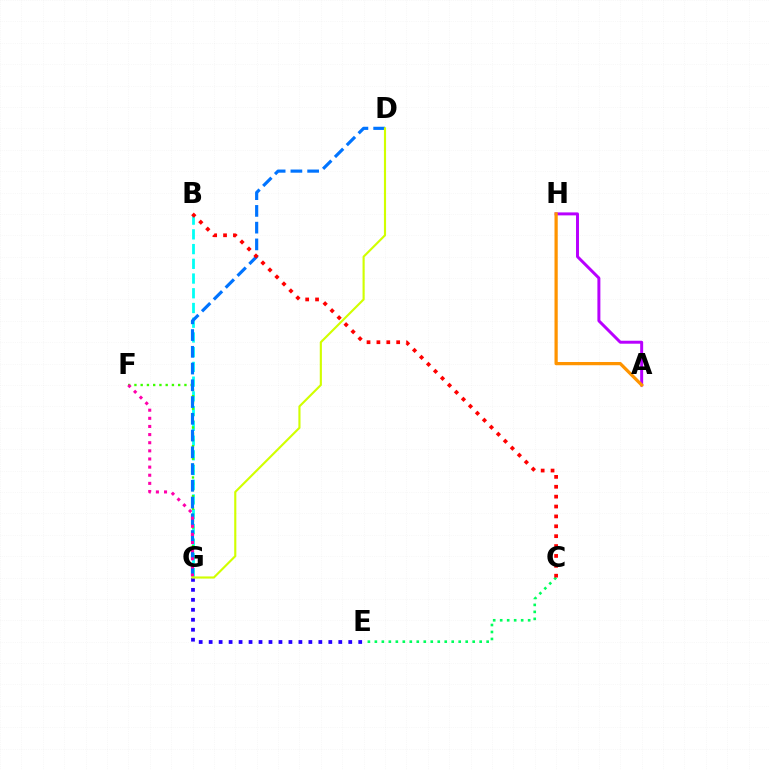{('E', 'G'): [{'color': '#2500ff', 'line_style': 'dotted', 'thickness': 2.71}], ('B', 'G'): [{'color': '#00fff6', 'line_style': 'dashed', 'thickness': 2.0}], ('F', 'G'): [{'color': '#3dff00', 'line_style': 'dotted', 'thickness': 1.7}, {'color': '#ff00ac', 'line_style': 'dotted', 'thickness': 2.21}], ('C', 'E'): [{'color': '#00ff5c', 'line_style': 'dotted', 'thickness': 1.9}], ('A', 'H'): [{'color': '#b900ff', 'line_style': 'solid', 'thickness': 2.14}, {'color': '#ff9400', 'line_style': 'solid', 'thickness': 2.33}], ('D', 'G'): [{'color': '#0074ff', 'line_style': 'dashed', 'thickness': 2.28}, {'color': '#d1ff00', 'line_style': 'solid', 'thickness': 1.54}], ('B', 'C'): [{'color': '#ff0000', 'line_style': 'dotted', 'thickness': 2.69}]}